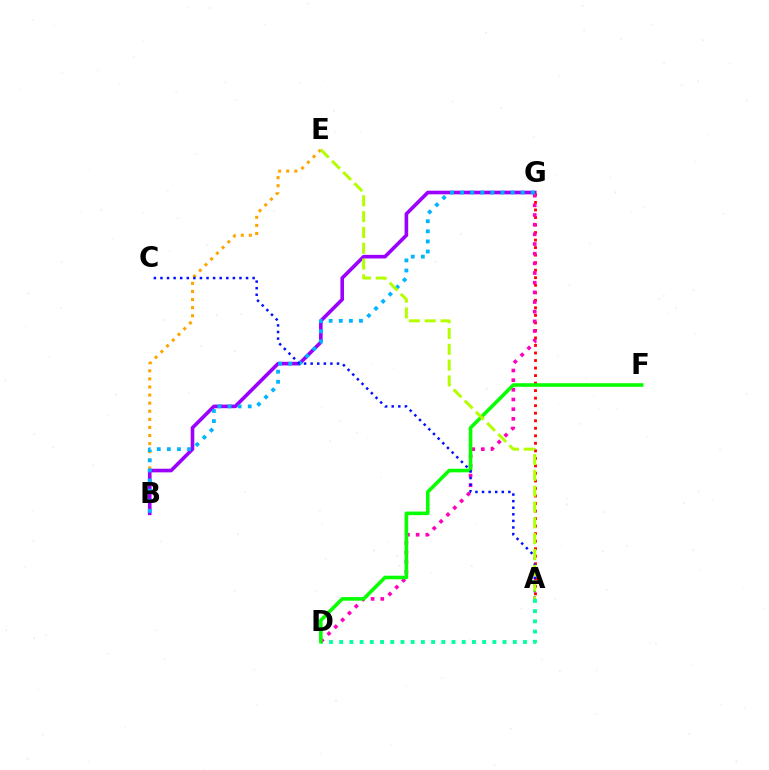{('B', 'E'): [{'color': '#ffa500', 'line_style': 'dotted', 'thickness': 2.2}], ('B', 'G'): [{'color': '#9b00ff', 'line_style': 'solid', 'thickness': 2.6}, {'color': '#00b5ff', 'line_style': 'dotted', 'thickness': 2.74}], ('A', 'D'): [{'color': '#00ff9d', 'line_style': 'dotted', 'thickness': 2.77}], ('A', 'G'): [{'color': '#ff0000', 'line_style': 'dotted', 'thickness': 2.05}], ('D', 'G'): [{'color': '#ff00bd', 'line_style': 'dotted', 'thickness': 2.63}], ('D', 'F'): [{'color': '#08ff00', 'line_style': 'solid', 'thickness': 2.58}], ('A', 'C'): [{'color': '#0010ff', 'line_style': 'dotted', 'thickness': 1.79}], ('A', 'E'): [{'color': '#b3ff00', 'line_style': 'dashed', 'thickness': 2.15}]}